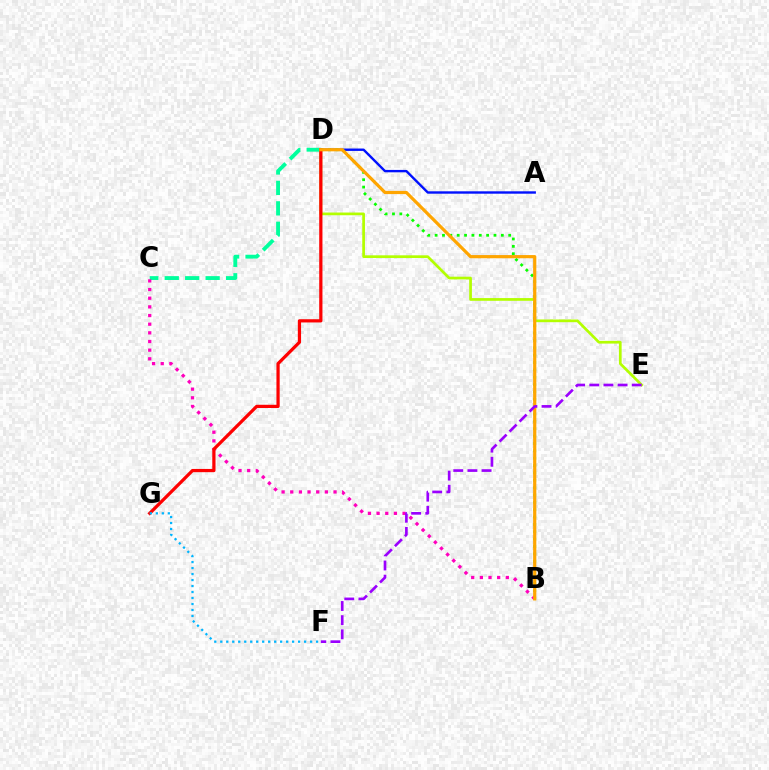{('D', 'E'): [{'color': '#b3ff00', 'line_style': 'solid', 'thickness': 1.95}], ('A', 'D'): [{'color': '#0010ff', 'line_style': 'solid', 'thickness': 1.72}], ('B', 'D'): [{'color': '#08ff00', 'line_style': 'dotted', 'thickness': 2.0}, {'color': '#ffa500', 'line_style': 'solid', 'thickness': 2.3}], ('C', 'D'): [{'color': '#00ff9d', 'line_style': 'dashed', 'thickness': 2.78}], ('B', 'C'): [{'color': '#ff00bd', 'line_style': 'dotted', 'thickness': 2.35}], ('D', 'G'): [{'color': '#ff0000', 'line_style': 'solid', 'thickness': 2.33}], ('F', 'G'): [{'color': '#00b5ff', 'line_style': 'dotted', 'thickness': 1.63}], ('E', 'F'): [{'color': '#9b00ff', 'line_style': 'dashed', 'thickness': 1.92}]}